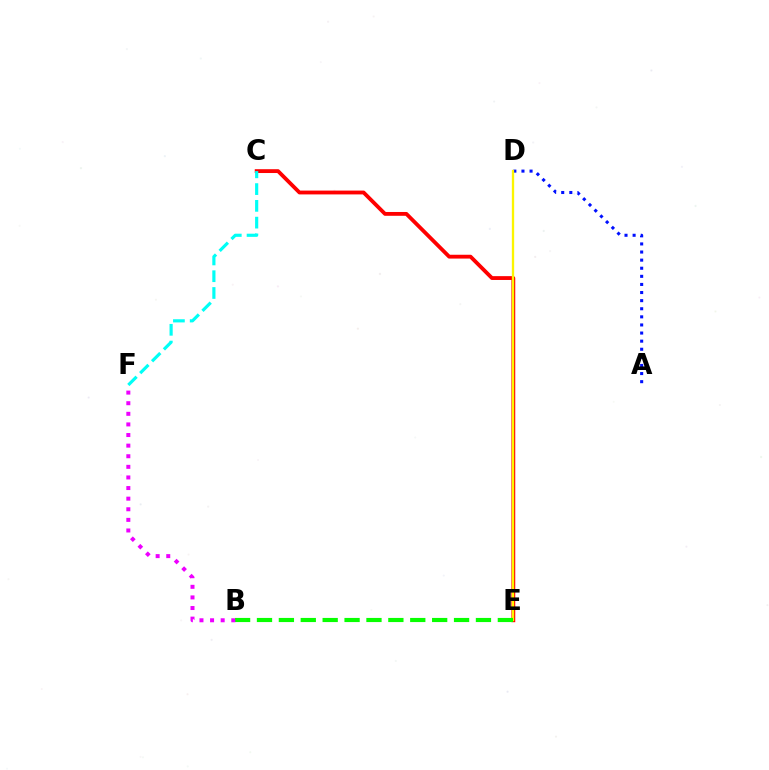{('A', 'D'): [{'color': '#0010ff', 'line_style': 'dotted', 'thickness': 2.2}], ('C', 'E'): [{'color': '#ff0000', 'line_style': 'solid', 'thickness': 2.75}], ('D', 'E'): [{'color': '#fcf500', 'line_style': 'solid', 'thickness': 1.67}], ('B', 'E'): [{'color': '#08ff00', 'line_style': 'dashed', 'thickness': 2.97}], ('C', 'F'): [{'color': '#00fff6', 'line_style': 'dashed', 'thickness': 2.28}], ('B', 'F'): [{'color': '#ee00ff', 'line_style': 'dotted', 'thickness': 2.88}]}